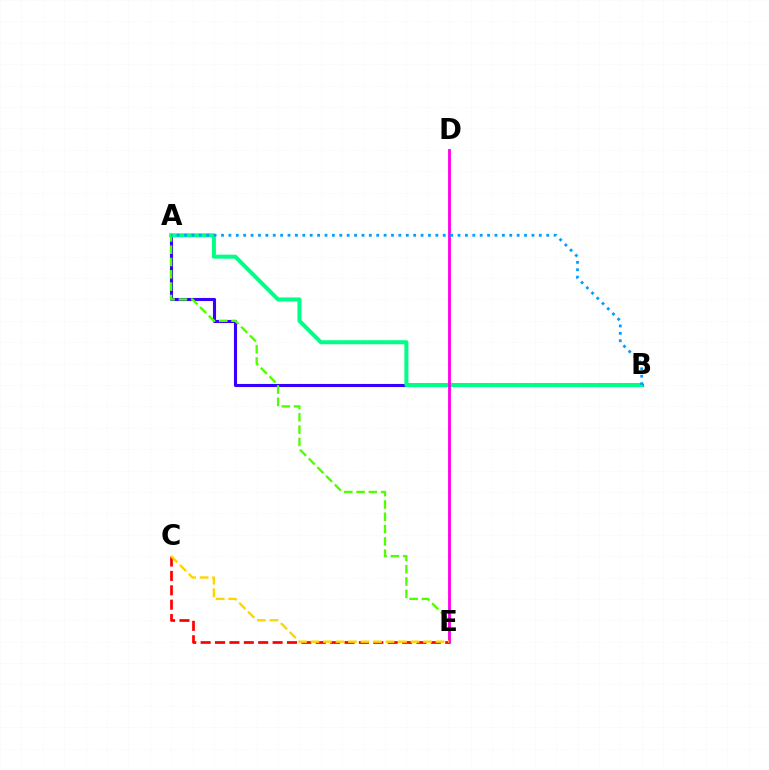{('A', 'B'): [{'color': '#3700ff', 'line_style': 'solid', 'thickness': 2.23}, {'color': '#00ff86', 'line_style': 'solid', 'thickness': 2.89}, {'color': '#009eff', 'line_style': 'dotted', 'thickness': 2.01}], ('A', 'E'): [{'color': '#4fff00', 'line_style': 'dashed', 'thickness': 1.67}], ('D', 'E'): [{'color': '#ff00ed', 'line_style': 'solid', 'thickness': 2.03}], ('C', 'E'): [{'color': '#ff0000', 'line_style': 'dashed', 'thickness': 1.95}, {'color': '#ffd500', 'line_style': 'dashed', 'thickness': 1.7}]}